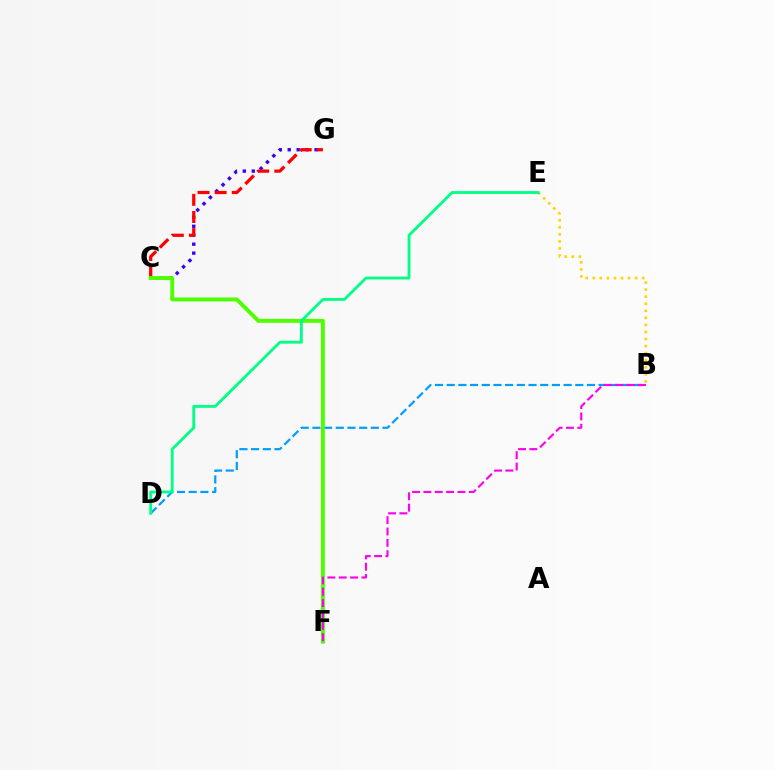{('C', 'G'): [{'color': '#3700ff', 'line_style': 'dotted', 'thickness': 2.43}, {'color': '#ff0000', 'line_style': 'dashed', 'thickness': 2.33}], ('B', 'D'): [{'color': '#009eff', 'line_style': 'dashed', 'thickness': 1.59}], ('B', 'E'): [{'color': '#ffd500', 'line_style': 'dotted', 'thickness': 1.92}], ('C', 'F'): [{'color': '#4fff00', 'line_style': 'solid', 'thickness': 2.82}], ('D', 'E'): [{'color': '#00ff86', 'line_style': 'solid', 'thickness': 2.04}], ('B', 'F'): [{'color': '#ff00ed', 'line_style': 'dashed', 'thickness': 1.54}]}